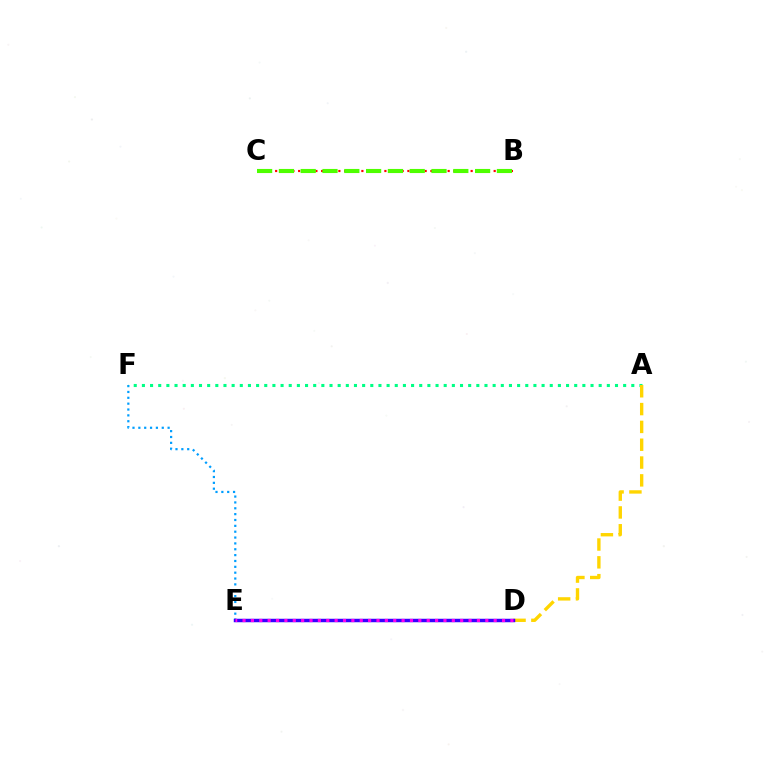{('E', 'F'): [{'color': '#009eff', 'line_style': 'dotted', 'thickness': 1.59}], ('B', 'C'): [{'color': '#ff0000', 'line_style': 'dotted', 'thickness': 1.56}, {'color': '#4fff00', 'line_style': 'dashed', 'thickness': 2.96}], ('A', 'F'): [{'color': '#00ff86', 'line_style': 'dotted', 'thickness': 2.22}], ('A', 'D'): [{'color': '#ffd500', 'line_style': 'dashed', 'thickness': 2.42}], ('D', 'E'): [{'color': '#3700ff', 'line_style': 'solid', 'thickness': 2.5}, {'color': '#ff00ed', 'line_style': 'dotted', 'thickness': 2.27}]}